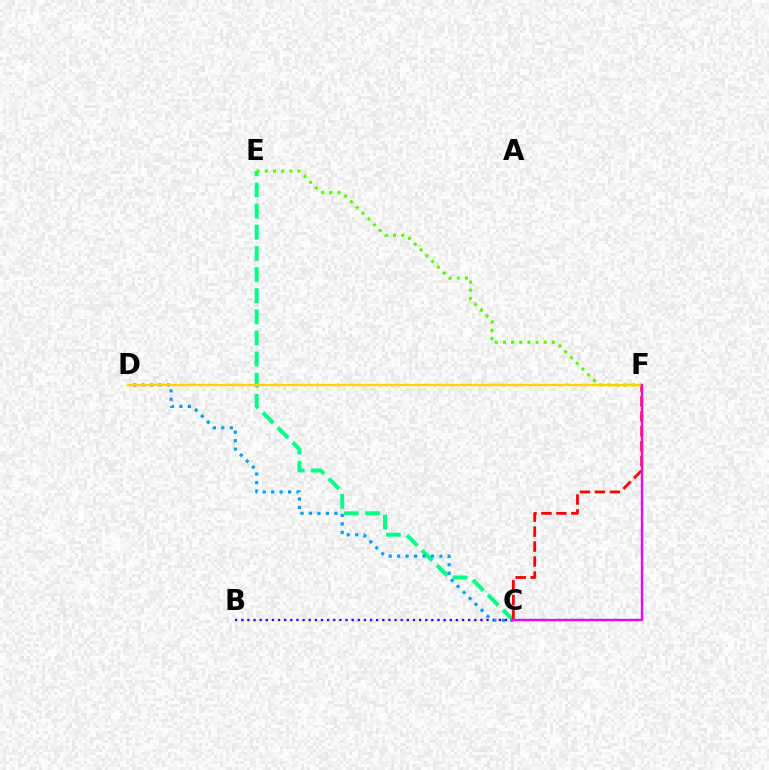{('C', 'E'): [{'color': '#00ff86', 'line_style': 'dashed', 'thickness': 2.87}], ('C', 'F'): [{'color': '#ff0000', 'line_style': 'dashed', 'thickness': 2.03}, {'color': '#ff00ed', 'line_style': 'solid', 'thickness': 1.73}], ('B', 'C'): [{'color': '#3700ff', 'line_style': 'dotted', 'thickness': 1.67}], ('C', 'D'): [{'color': '#009eff', 'line_style': 'dotted', 'thickness': 2.3}], ('E', 'F'): [{'color': '#4fff00', 'line_style': 'dotted', 'thickness': 2.21}], ('D', 'F'): [{'color': '#ffd500', 'line_style': 'solid', 'thickness': 1.71}]}